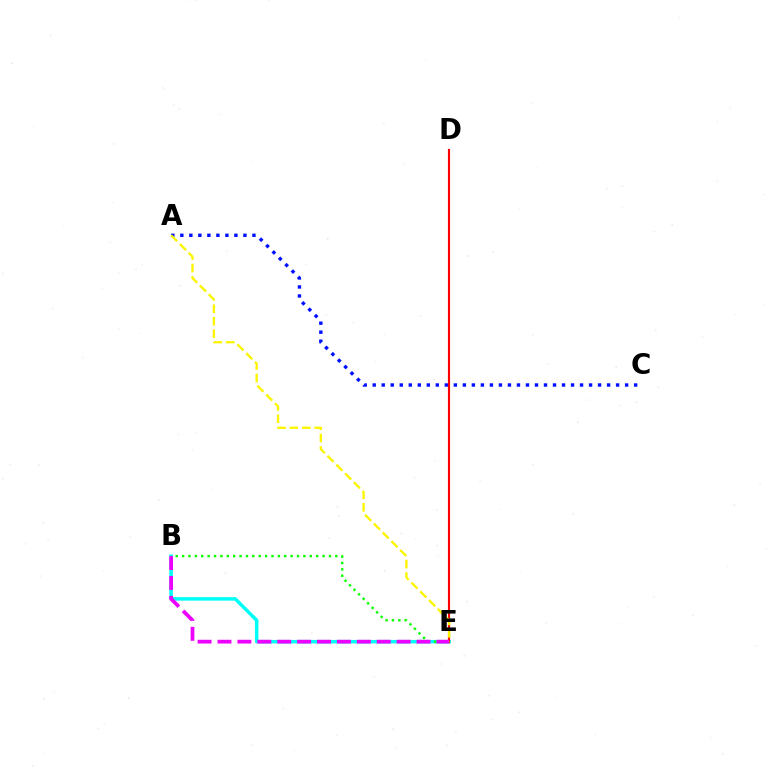{('B', 'E'): [{'color': '#00fff6', 'line_style': 'solid', 'thickness': 2.52}, {'color': '#08ff00', 'line_style': 'dotted', 'thickness': 1.73}, {'color': '#ee00ff', 'line_style': 'dashed', 'thickness': 2.7}], ('A', 'C'): [{'color': '#0010ff', 'line_style': 'dotted', 'thickness': 2.45}], ('D', 'E'): [{'color': '#ff0000', 'line_style': 'solid', 'thickness': 1.56}], ('A', 'E'): [{'color': '#fcf500', 'line_style': 'dashed', 'thickness': 1.69}]}